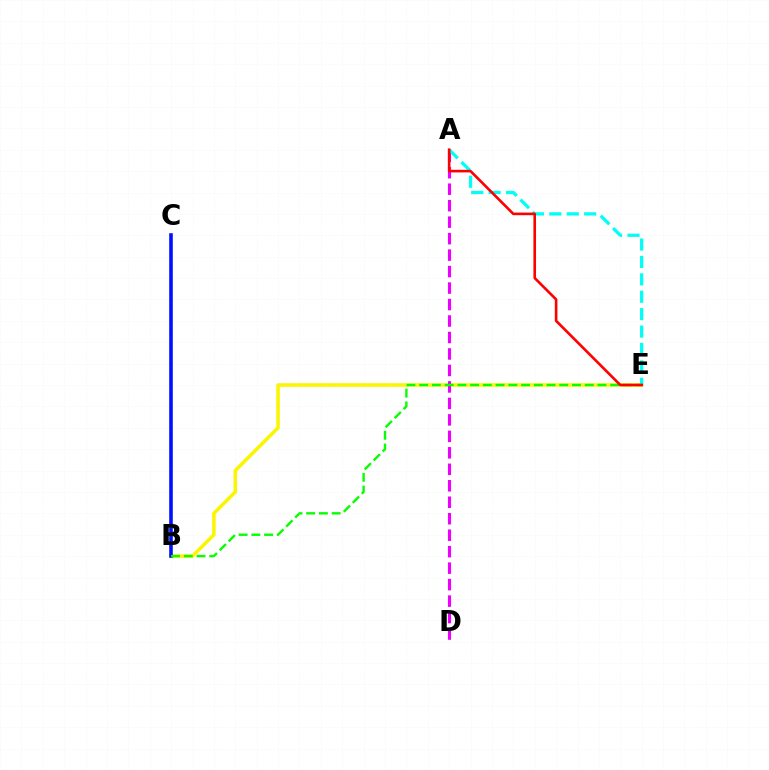{('B', 'E'): [{'color': '#fcf500', 'line_style': 'solid', 'thickness': 2.53}, {'color': '#08ff00', 'line_style': 'dashed', 'thickness': 1.73}], ('B', 'C'): [{'color': '#0010ff', 'line_style': 'solid', 'thickness': 2.59}], ('A', 'D'): [{'color': '#ee00ff', 'line_style': 'dashed', 'thickness': 2.24}], ('A', 'E'): [{'color': '#00fff6', 'line_style': 'dashed', 'thickness': 2.36}, {'color': '#ff0000', 'line_style': 'solid', 'thickness': 1.89}]}